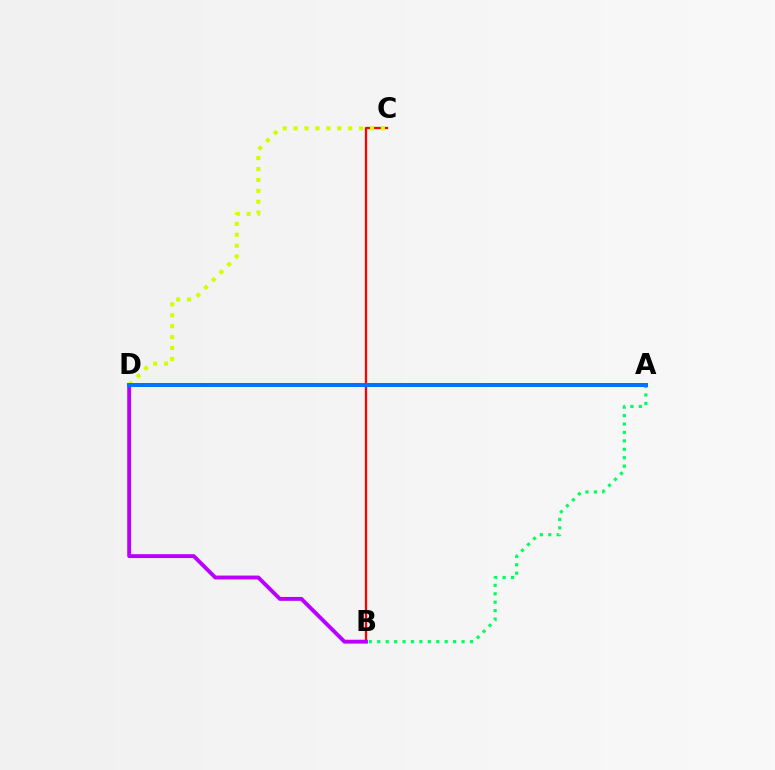{('B', 'C'): [{'color': '#ff0000', 'line_style': 'solid', 'thickness': 1.63}], ('C', 'D'): [{'color': '#d1ff00', 'line_style': 'dotted', 'thickness': 2.96}], ('B', 'D'): [{'color': '#b900ff', 'line_style': 'solid', 'thickness': 2.79}], ('A', 'B'): [{'color': '#00ff5c', 'line_style': 'dotted', 'thickness': 2.29}], ('A', 'D'): [{'color': '#0074ff', 'line_style': 'solid', 'thickness': 2.89}]}